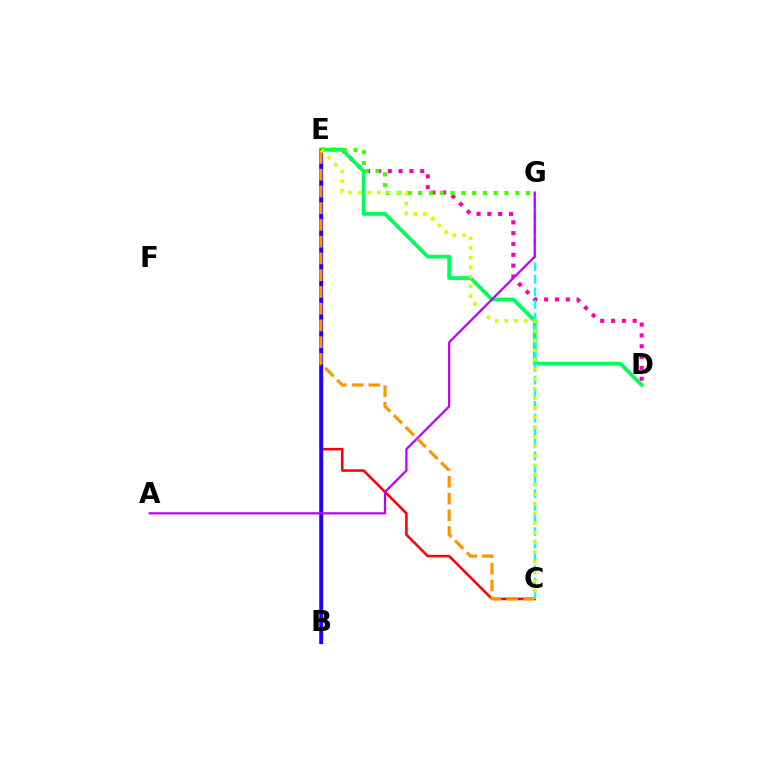{('D', 'E'): [{'color': '#ff00ac', 'line_style': 'dotted', 'thickness': 2.94}, {'color': '#00ff5c', 'line_style': 'solid', 'thickness': 2.72}], ('B', 'E'): [{'color': '#0074ff', 'line_style': 'solid', 'thickness': 2.91}, {'color': '#2500ff', 'line_style': 'solid', 'thickness': 2.35}], ('C', 'E'): [{'color': '#ff0000', 'line_style': 'solid', 'thickness': 1.84}, {'color': '#d1ff00', 'line_style': 'dotted', 'thickness': 2.61}, {'color': '#ff9400', 'line_style': 'dashed', 'thickness': 2.28}], ('C', 'G'): [{'color': '#00fff6', 'line_style': 'dashed', 'thickness': 1.71}], ('E', 'G'): [{'color': '#3dff00', 'line_style': 'dotted', 'thickness': 2.93}], ('A', 'G'): [{'color': '#b900ff', 'line_style': 'solid', 'thickness': 1.6}]}